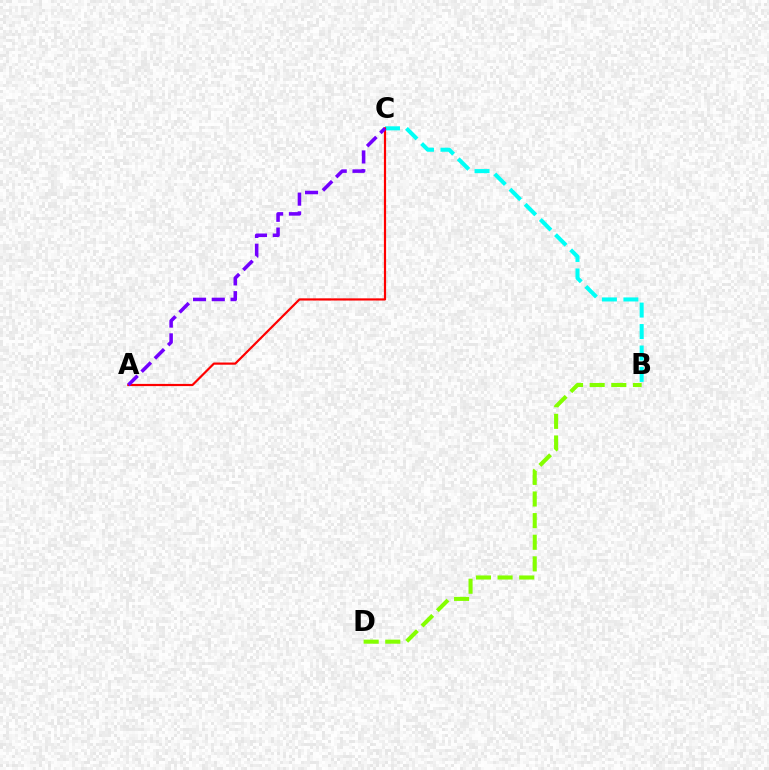{('B', 'C'): [{'color': '#00fff6', 'line_style': 'dashed', 'thickness': 2.91}], ('B', 'D'): [{'color': '#84ff00', 'line_style': 'dashed', 'thickness': 2.94}], ('A', 'C'): [{'color': '#ff0000', 'line_style': 'solid', 'thickness': 1.58}, {'color': '#7200ff', 'line_style': 'dashed', 'thickness': 2.55}]}